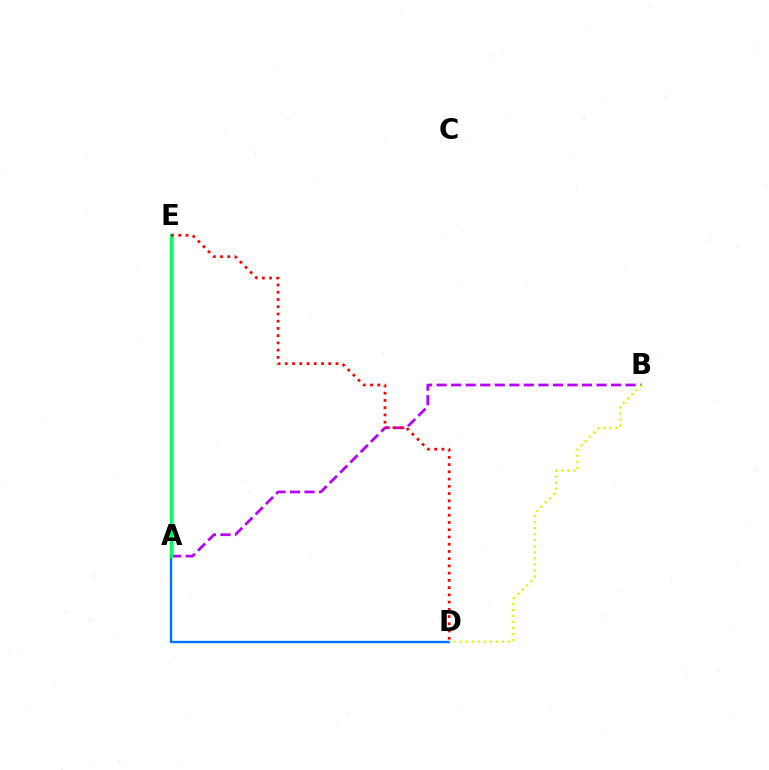{('A', 'D'): [{'color': '#0074ff', 'line_style': 'solid', 'thickness': 1.72}], ('A', 'B'): [{'color': '#b900ff', 'line_style': 'dashed', 'thickness': 1.97}], ('B', 'D'): [{'color': '#d1ff00', 'line_style': 'dotted', 'thickness': 1.64}], ('A', 'E'): [{'color': '#00ff5c', 'line_style': 'solid', 'thickness': 2.49}], ('D', 'E'): [{'color': '#ff0000', 'line_style': 'dotted', 'thickness': 1.97}]}